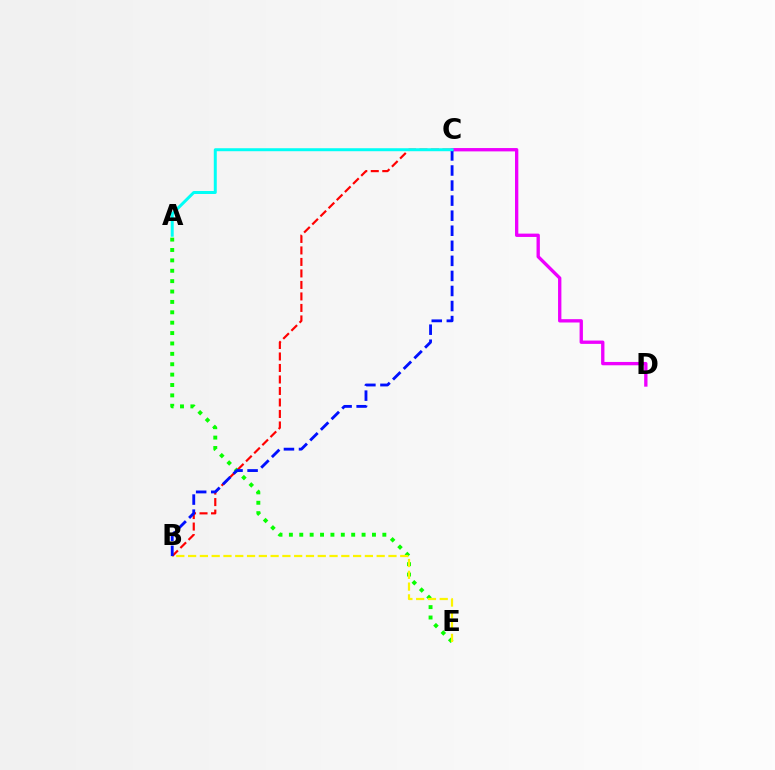{('A', 'E'): [{'color': '#08ff00', 'line_style': 'dotted', 'thickness': 2.82}], ('B', 'C'): [{'color': '#ff0000', 'line_style': 'dashed', 'thickness': 1.56}, {'color': '#0010ff', 'line_style': 'dashed', 'thickness': 2.05}], ('C', 'D'): [{'color': '#ee00ff', 'line_style': 'solid', 'thickness': 2.4}], ('B', 'E'): [{'color': '#fcf500', 'line_style': 'dashed', 'thickness': 1.6}], ('A', 'C'): [{'color': '#00fff6', 'line_style': 'solid', 'thickness': 2.15}]}